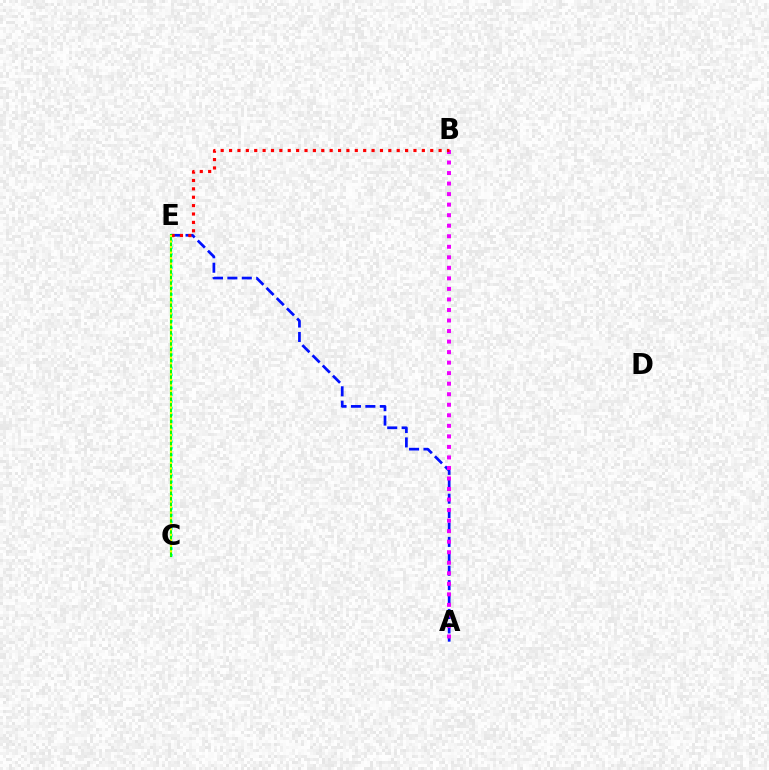{('A', 'E'): [{'color': '#0010ff', 'line_style': 'dashed', 'thickness': 1.96}], ('C', 'E'): [{'color': '#00fff6', 'line_style': 'dotted', 'thickness': 1.82}, {'color': '#08ff00', 'line_style': 'solid', 'thickness': 1.53}, {'color': '#fcf500', 'line_style': 'dotted', 'thickness': 1.5}], ('A', 'B'): [{'color': '#ee00ff', 'line_style': 'dotted', 'thickness': 2.86}], ('B', 'E'): [{'color': '#ff0000', 'line_style': 'dotted', 'thickness': 2.28}]}